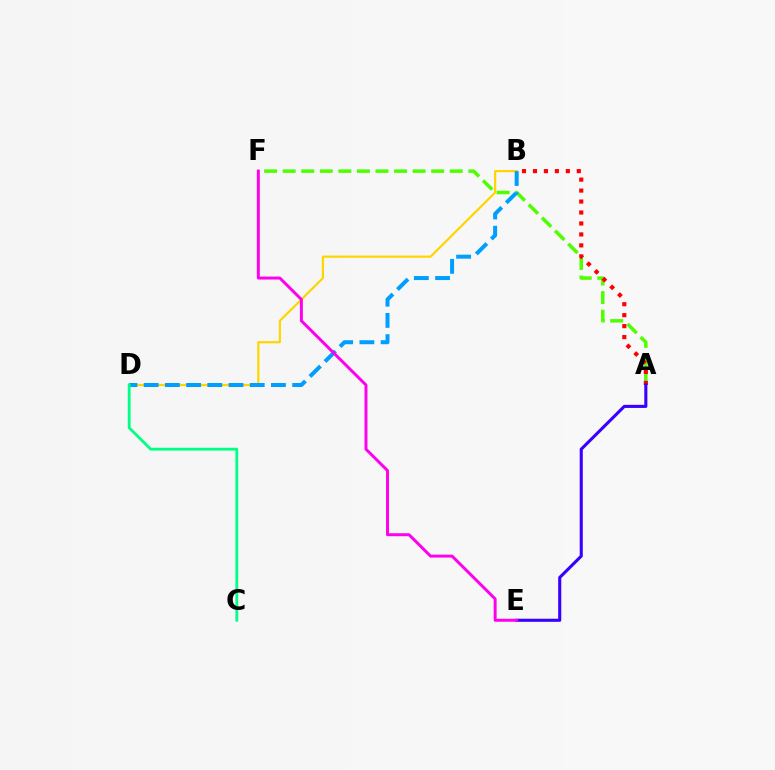{('A', 'F'): [{'color': '#4fff00', 'line_style': 'dashed', 'thickness': 2.52}], ('B', 'D'): [{'color': '#ffd500', 'line_style': 'solid', 'thickness': 1.58}, {'color': '#009eff', 'line_style': 'dashed', 'thickness': 2.88}], ('A', 'B'): [{'color': '#ff0000', 'line_style': 'dotted', 'thickness': 2.98}], ('C', 'D'): [{'color': '#00ff86', 'line_style': 'solid', 'thickness': 2.02}], ('A', 'E'): [{'color': '#3700ff', 'line_style': 'solid', 'thickness': 2.22}], ('E', 'F'): [{'color': '#ff00ed', 'line_style': 'solid', 'thickness': 2.14}]}